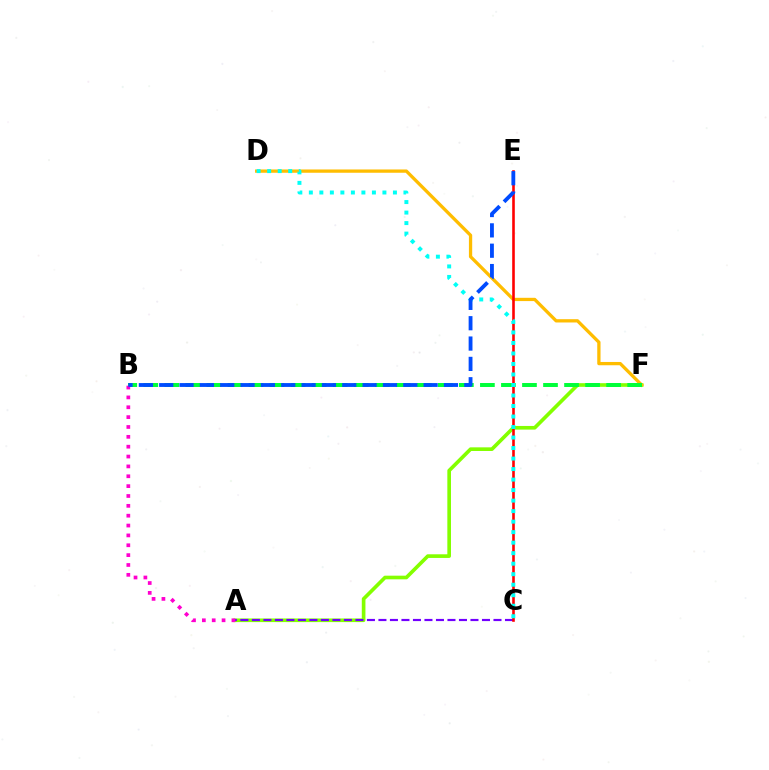{('A', 'F'): [{'color': '#84ff00', 'line_style': 'solid', 'thickness': 2.63}], ('D', 'F'): [{'color': '#ffbd00', 'line_style': 'solid', 'thickness': 2.36}], ('B', 'F'): [{'color': '#00ff39', 'line_style': 'dashed', 'thickness': 2.86}], ('A', 'C'): [{'color': '#7200ff', 'line_style': 'dashed', 'thickness': 1.56}], ('C', 'E'): [{'color': '#ff0000', 'line_style': 'solid', 'thickness': 1.87}], ('A', 'B'): [{'color': '#ff00cf', 'line_style': 'dotted', 'thickness': 2.68}], ('C', 'D'): [{'color': '#00fff6', 'line_style': 'dotted', 'thickness': 2.86}], ('B', 'E'): [{'color': '#004bff', 'line_style': 'dashed', 'thickness': 2.76}]}